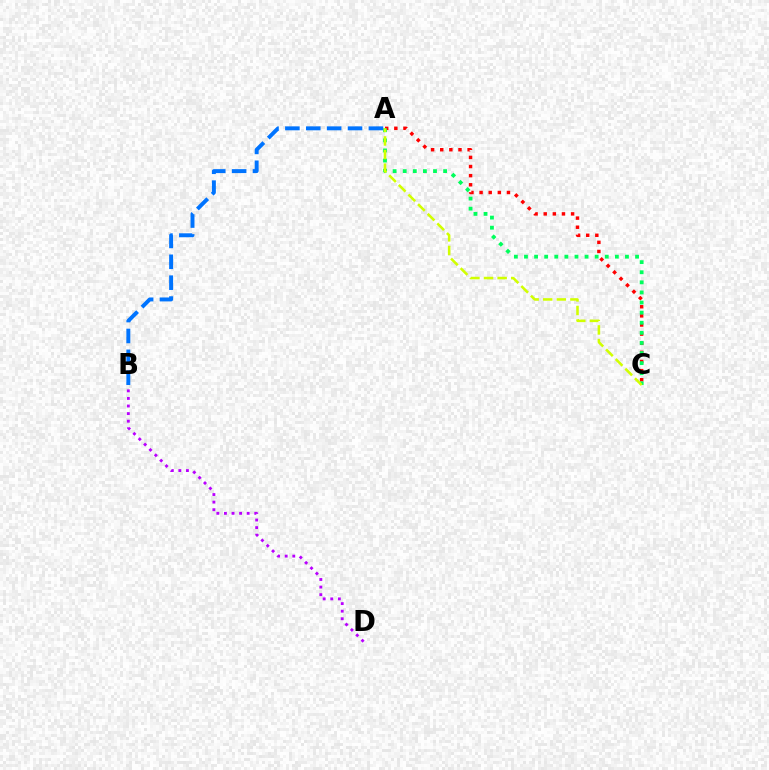{('B', 'D'): [{'color': '#b900ff', 'line_style': 'dotted', 'thickness': 2.06}], ('A', 'C'): [{'color': '#ff0000', 'line_style': 'dotted', 'thickness': 2.48}, {'color': '#00ff5c', 'line_style': 'dotted', 'thickness': 2.74}, {'color': '#d1ff00', 'line_style': 'dashed', 'thickness': 1.85}], ('A', 'B'): [{'color': '#0074ff', 'line_style': 'dashed', 'thickness': 2.84}]}